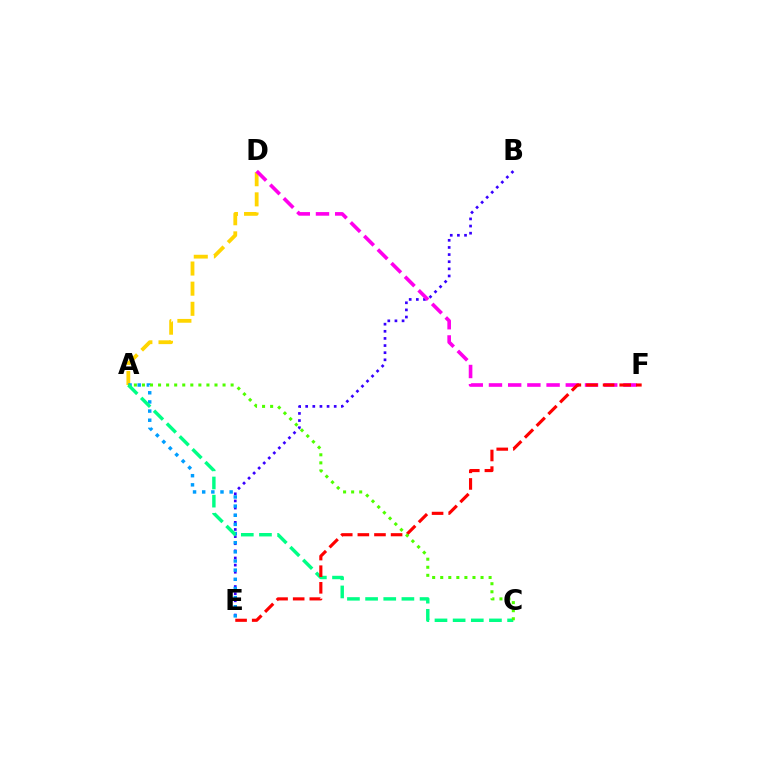{('B', 'E'): [{'color': '#3700ff', 'line_style': 'dotted', 'thickness': 1.94}], ('A', 'D'): [{'color': '#ffd500', 'line_style': 'dashed', 'thickness': 2.74}], ('A', 'E'): [{'color': '#009eff', 'line_style': 'dotted', 'thickness': 2.49}], ('A', 'C'): [{'color': '#00ff86', 'line_style': 'dashed', 'thickness': 2.47}, {'color': '#4fff00', 'line_style': 'dotted', 'thickness': 2.19}], ('D', 'F'): [{'color': '#ff00ed', 'line_style': 'dashed', 'thickness': 2.61}], ('E', 'F'): [{'color': '#ff0000', 'line_style': 'dashed', 'thickness': 2.26}]}